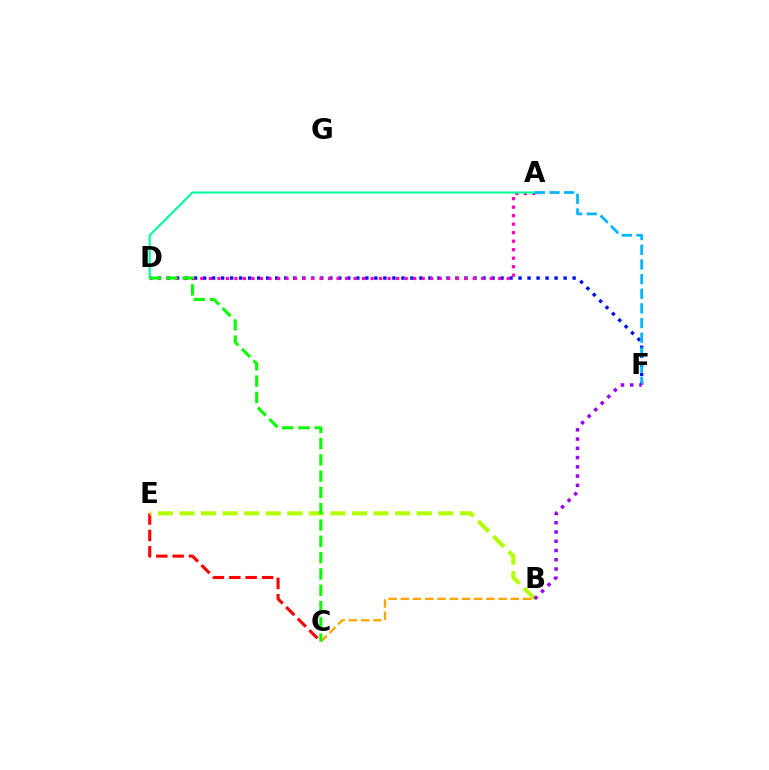{('D', 'F'): [{'color': '#0010ff', 'line_style': 'dotted', 'thickness': 2.45}], ('C', 'E'): [{'color': '#ff0000', 'line_style': 'dashed', 'thickness': 2.22}], ('B', 'E'): [{'color': '#b3ff00', 'line_style': 'dashed', 'thickness': 2.93}], ('A', 'D'): [{'color': '#ff00bd', 'line_style': 'dotted', 'thickness': 2.31}, {'color': '#00ff9d', 'line_style': 'solid', 'thickness': 1.52}], ('B', 'C'): [{'color': '#ffa500', 'line_style': 'dashed', 'thickness': 1.66}], ('A', 'F'): [{'color': '#00b5ff', 'line_style': 'dashed', 'thickness': 1.99}], ('B', 'F'): [{'color': '#9b00ff', 'line_style': 'dotted', 'thickness': 2.51}], ('C', 'D'): [{'color': '#08ff00', 'line_style': 'dashed', 'thickness': 2.21}]}